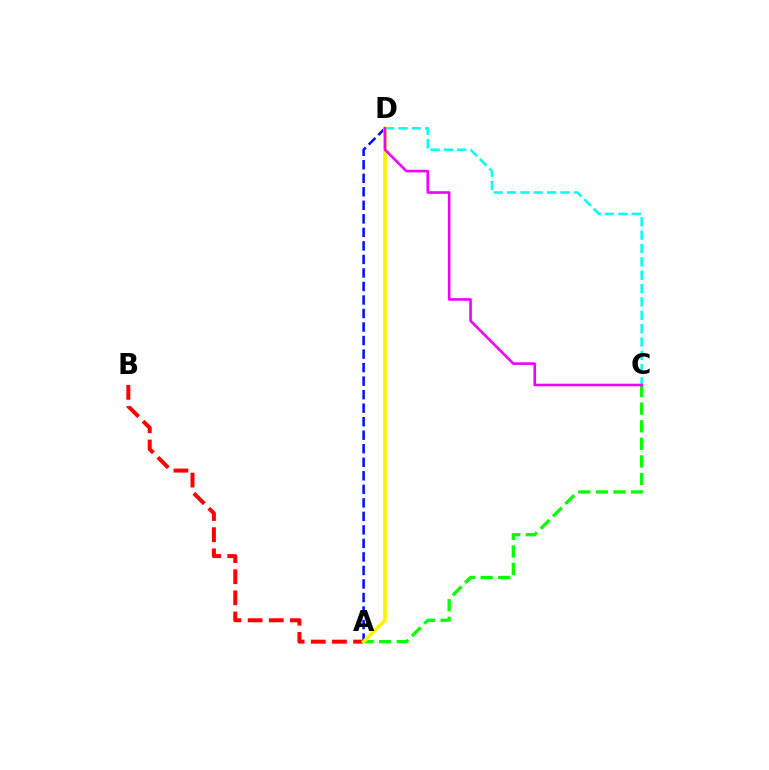{('A', 'C'): [{'color': '#08ff00', 'line_style': 'dashed', 'thickness': 2.39}], ('A', 'B'): [{'color': '#ff0000', 'line_style': 'dashed', 'thickness': 2.87}], ('C', 'D'): [{'color': '#00fff6', 'line_style': 'dashed', 'thickness': 1.81}, {'color': '#ee00ff', 'line_style': 'solid', 'thickness': 1.88}], ('A', 'D'): [{'color': '#0010ff', 'line_style': 'dashed', 'thickness': 1.84}, {'color': '#fcf500', 'line_style': 'solid', 'thickness': 2.64}]}